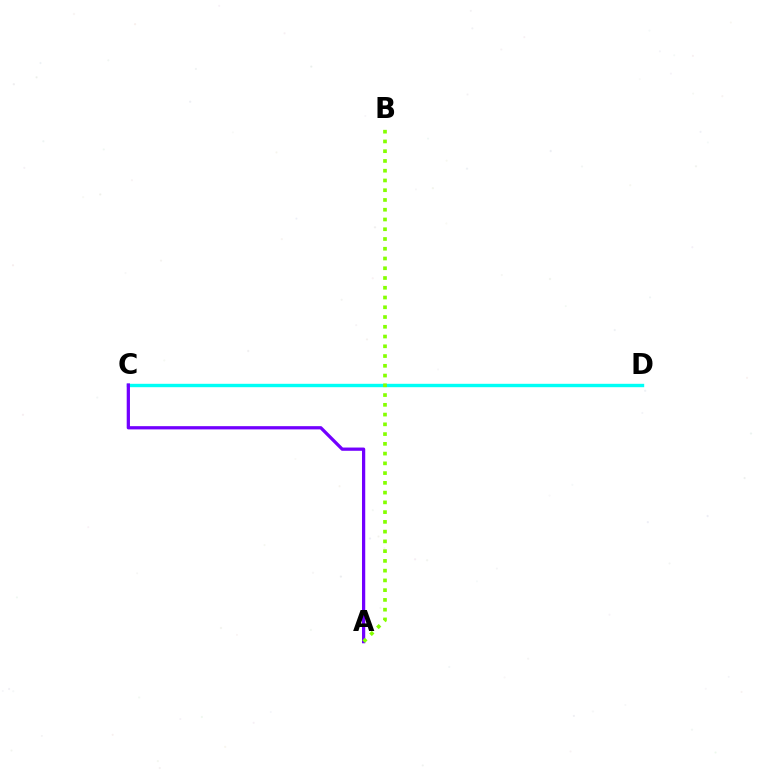{('C', 'D'): [{'color': '#ff0000', 'line_style': 'solid', 'thickness': 2.06}, {'color': '#00fff6', 'line_style': 'solid', 'thickness': 2.44}], ('A', 'C'): [{'color': '#7200ff', 'line_style': 'solid', 'thickness': 2.34}], ('A', 'B'): [{'color': '#84ff00', 'line_style': 'dotted', 'thickness': 2.65}]}